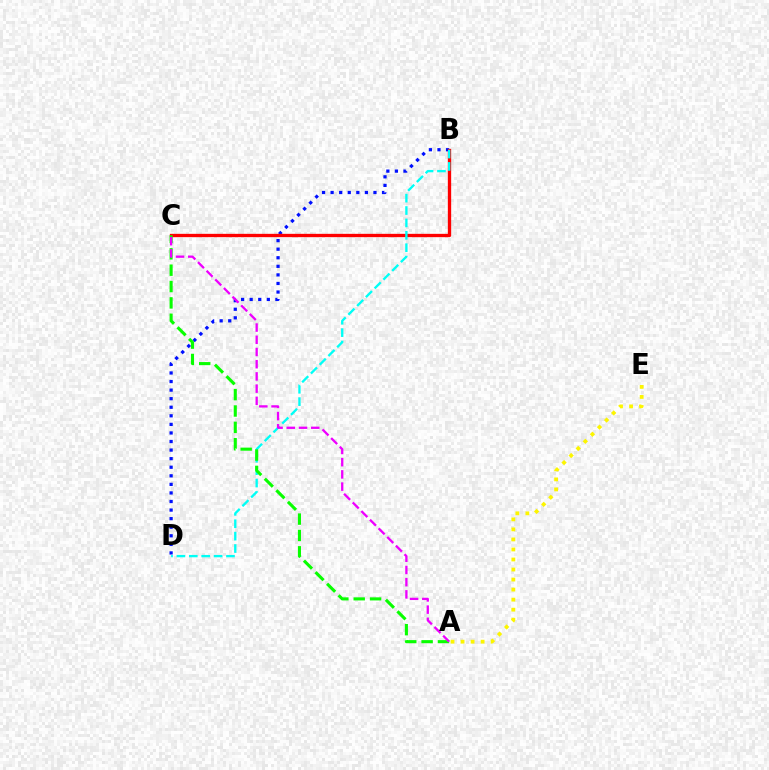{('B', 'D'): [{'color': '#0010ff', 'line_style': 'dotted', 'thickness': 2.33}, {'color': '#00fff6', 'line_style': 'dashed', 'thickness': 1.68}], ('B', 'C'): [{'color': '#ff0000', 'line_style': 'solid', 'thickness': 2.39}], ('A', 'C'): [{'color': '#08ff00', 'line_style': 'dashed', 'thickness': 2.22}, {'color': '#ee00ff', 'line_style': 'dashed', 'thickness': 1.66}], ('A', 'E'): [{'color': '#fcf500', 'line_style': 'dotted', 'thickness': 2.73}]}